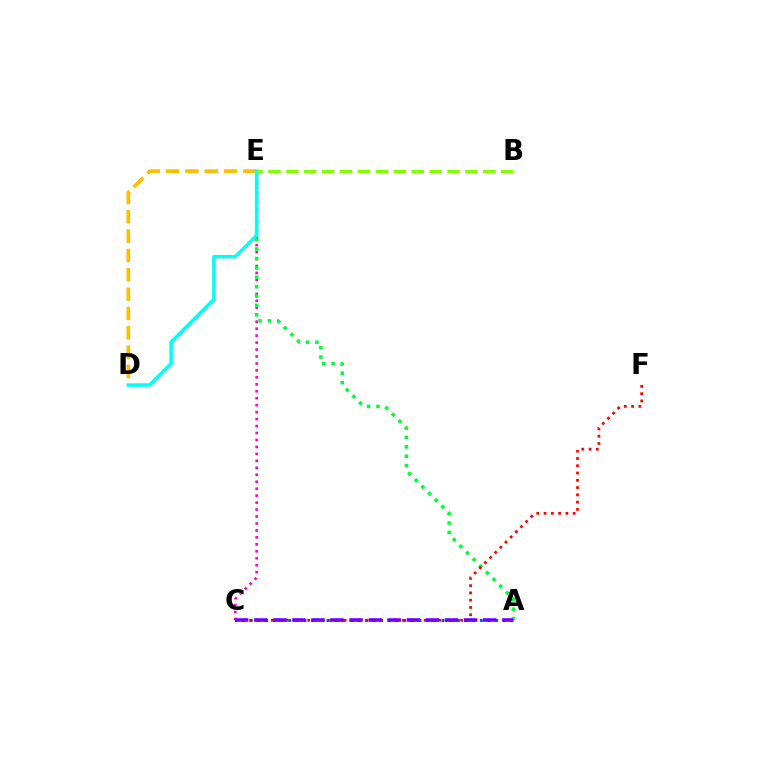{('C', 'E'): [{'color': '#ff00cf', 'line_style': 'dotted', 'thickness': 1.89}], ('D', 'E'): [{'color': '#ffbd00', 'line_style': 'dashed', 'thickness': 2.63}, {'color': '#00fff6', 'line_style': 'solid', 'thickness': 2.5}], ('A', 'E'): [{'color': '#00ff39', 'line_style': 'dotted', 'thickness': 2.55}], ('B', 'E'): [{'color': '#84ff00', 'line_style': 'dashed', 'thickness': 2.43}], ('A', 'C'): [{'color': '#004bff', 'line_style': 'dotted', 'thickness': 2.08}, {'color': '#7200ff', 'line_style': 'dashed', 'thickness': 2.59}], ('C', 'F'): [{'color': '#ff0000', 'line_style': 'dotted', 'thickness': 1.98}]}